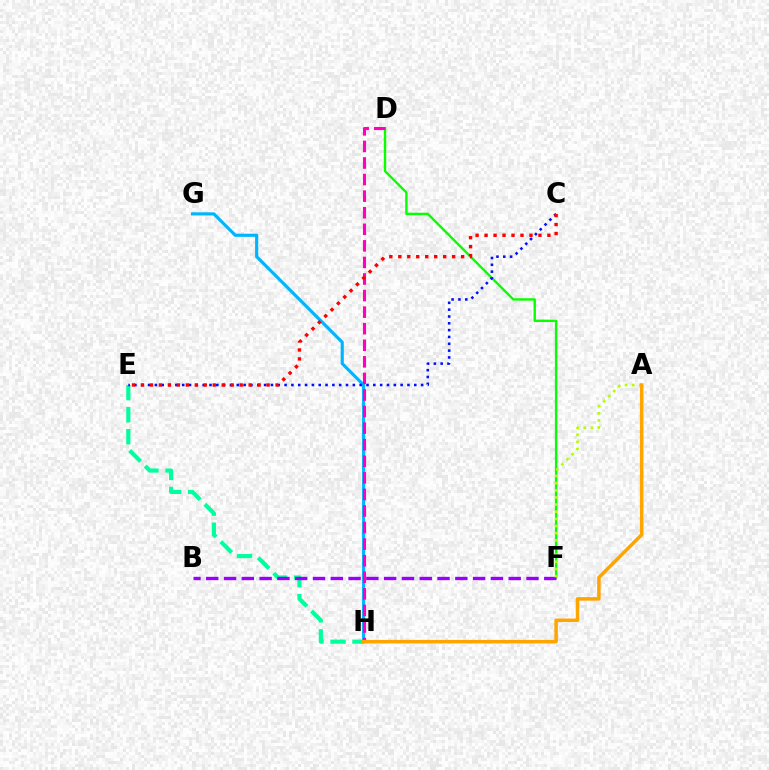{('D', 'F'): [{'color': '#08ff00', 'line_style': 'solid', 'thickness': 1.73}], ('E', 'H'): [{'color': '#00ff9d', 'line_style': 'dashed', 'thickness': 2.99}], ('G', 'H'): [{'color': '#00b5ff', 'line_style': 'solid', 'thickness': 2.27}], ('B', 'F'): [{'color': '#9b00ff', 'line_style': 'dashed', 'thickness': 2.42}], ('D', 'H'): [{'color': '#ff00bd', 'line_style': 'dashed', 'thickness': 2.25}], ('A', 'F'): [{'color': '#b3ff00', 'line_style': 'dotted', 'thickness': 1.94}], ('A', 'H'): [{'color': '#ffa500', 'line_style': 'solid', 'thickness': 2.53}], ('C', 'E'): [{'color': '#0010ff', 'line_style': 'dotted', 'thickness': 1.85}, {'color': '#ff0000', 'line_style': 'dotted', 'thickness': 2.44}]}